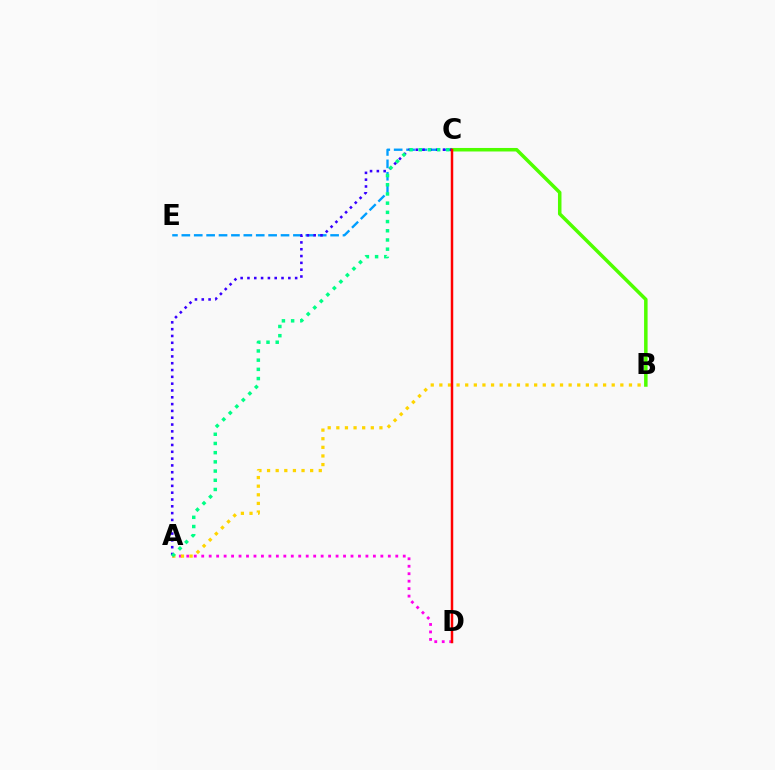{('C', 'E'): [{'color': '#009eff', 'line_style': 'dashed', 'thickness': 1.68}], ('B', 'C'): [{'color': '#4fff00', 'line_style': 'solid', 'thickness': 2.53}], ('A', 'C'): [{'color': '#3700ff', 'line_style': 'dotted', 'thickness': 1.85}, {'color': '#00ff86', 'line_style': 'dotted', 'thickness': 2.5}], ('A', 'D'): [{'color': '#ff00ed', 'line_style': 'dotted', 'thickness': 2.03}], ('A', 'B'): [{'color': '#ffd500', 'line_style': 'dotted', 'thickness': 2.34}], ('C', 'D'): [{'color': '#ff0000', 'line_style': 'solid', 'thickness': 1.79}]}